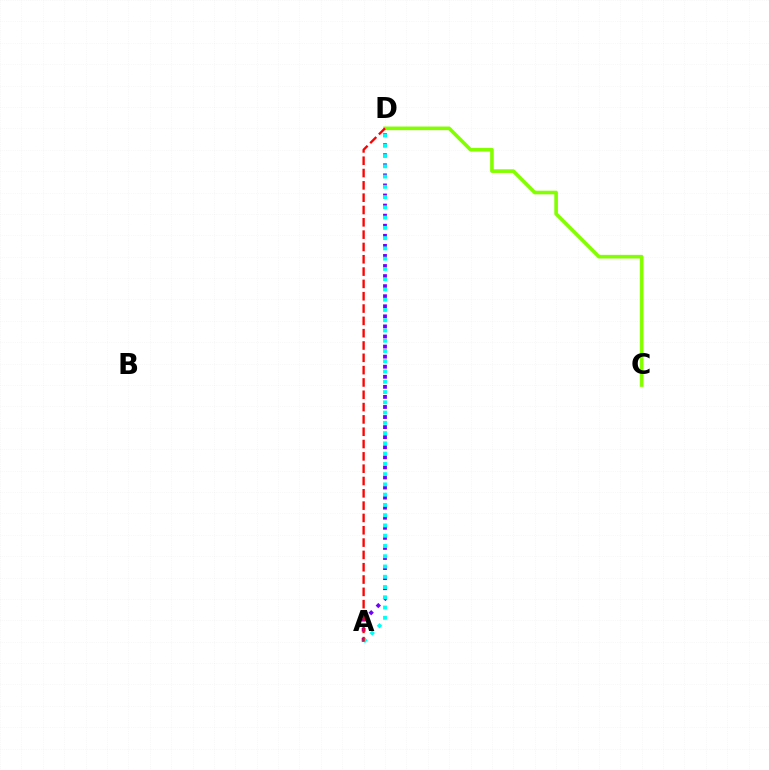{('A', 'D'): [{'color': '#7200ff', 'line_style': 'dotted', 'thickness': 2.74}, {'color': '#00fff6', 'line_style': 'dotted', 'thickness': 2.79}, {'color': '#ff0000', 'line_style': 'dashed', 'thickness': 1.67}], ('C', 'D'): [{'color': '#84ff00', 'line_style': 'solid', 'thickness': 2.61}]}